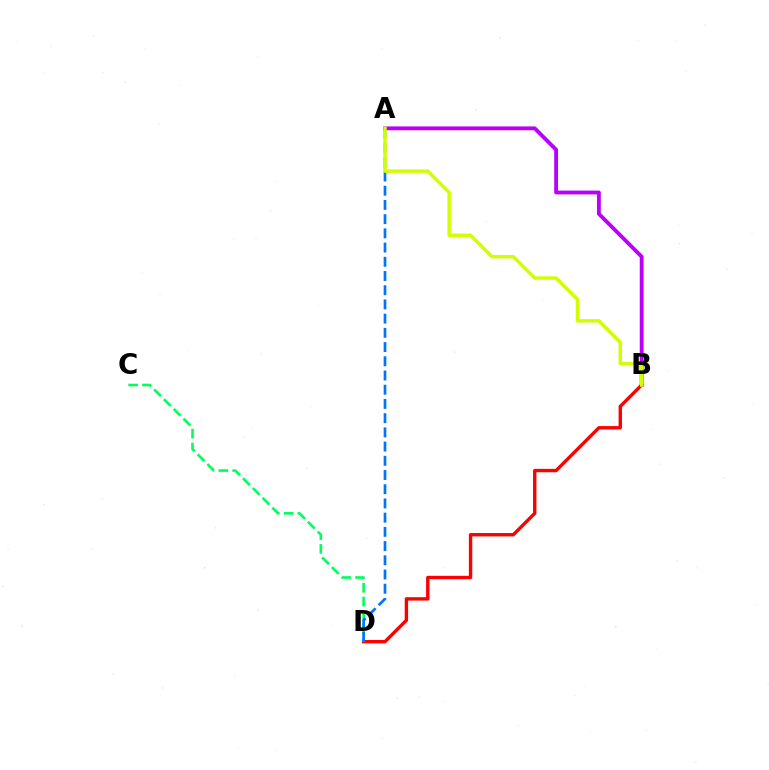{('B', 'D'): [{'color': '#ff0000', 'line_style': 'solid', 'thickness': 2.44}], ('C', 'D'): [{'color': '#00ff5c', 'line_style': 'dashed', 'thickness': 1.88}], ('A', 'D'): [{'color': '#0074ff', 'line_style': 'dashed', 'thickness': 1.93}], ('A', 'B'): [{'color': '#b900ff', 'line_style': 'solid', 'thickness': 2.76}, {'color': '#d1ff00', 'line_style': 'solid', 'thickness': 2.5}]}